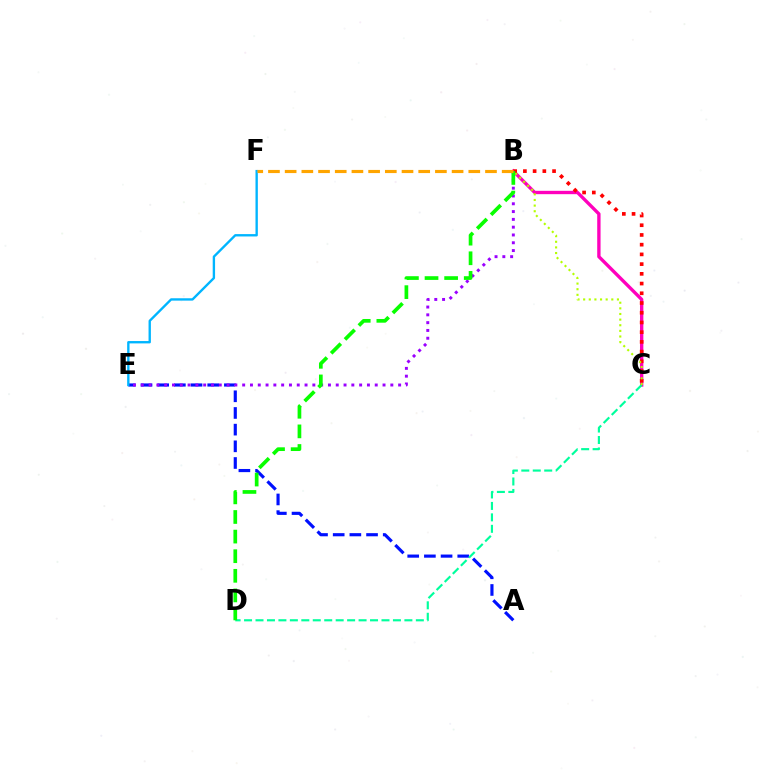{('A', 'E'): [{'color': '#0010ff', 'line_style': 'dashed', 'thickness': 2.27}], ('B', 'C'): [{'color': '#ff00bd', 'line_style': 'solid', 'thickness': 2.41}, {'color': '#ff0000', 'line_style': 'dotted', 'thickness': 2.64}, {'color': '#b3ff00', 'line_style': 'dotted', 'thickness': 1.53}], ('C', 'D'): [{'color': '#00ff9d', 'line_style': 'dashed', 'thickness': 1.56}], ('B', 'E'): [{'color': '#9b00ff', 'line_style': 'dotted', 'thickness': 2.12}], ('E', 'F'): [{'color': '#00b5ff', 'line_style': 'solid', 'thickness': 1.7}], ('B', 'D'): [{'color': '#08ff00', 'line_style': 'dashed', 'thickness': 2.66}], ('B', 'F'): [{'color': '#ffa500', 'line_style': 'dashed', 'thickness': 2.27}]}